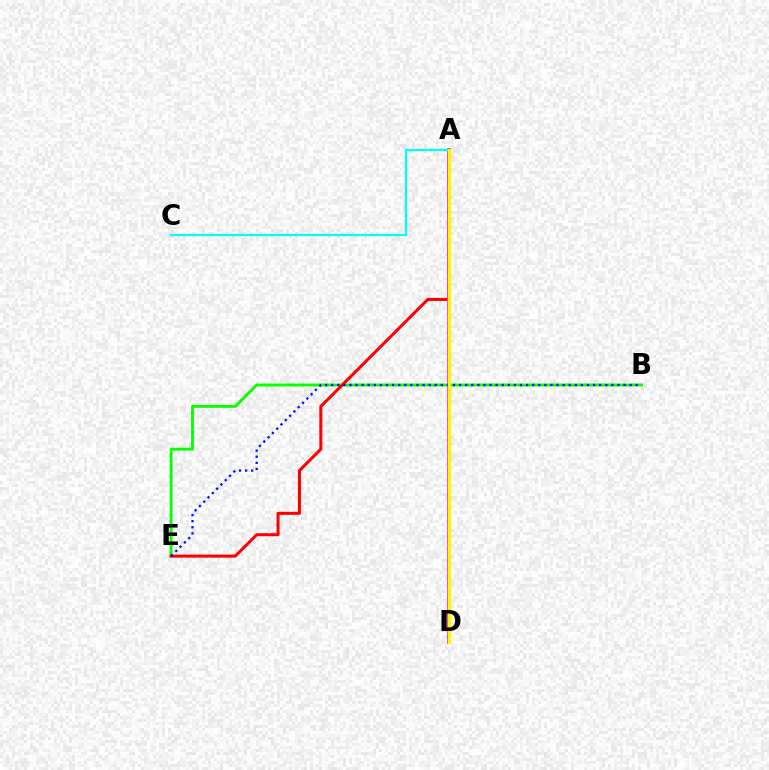{('B', 'E'): [{'color': '#08ff00', 'line_style': 'solid', 'thickness': 2.06}, {'color': '#0010ff', 'line_style': 'dotted', 'thickness': 1.66}], ('A', 'E'): [{'color': '#ff0000', 'line_style': 'solid', 'thickness': 2.18}], ('A', 'D'): [{'color': '#ee00ff', 'line_style': 'solid', 'thickness': 2.6}, {'color': '#fcf500', 'line_style': 'solid', 'thickness': 2.42}], ('A', 'C'): [{'color': '#00fff6', 'line_style': 'solid', 'thickness': 1.61}]}